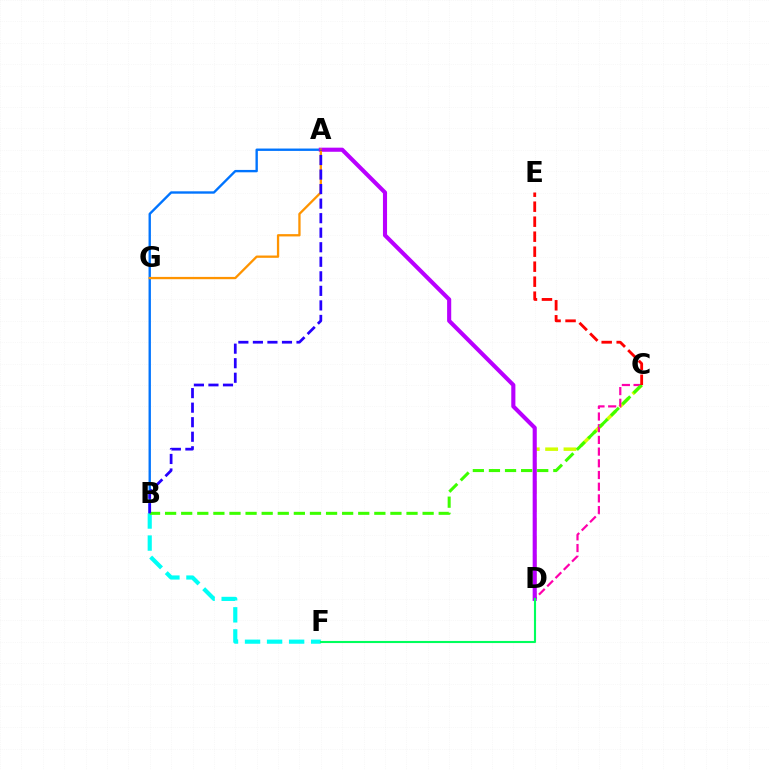{('C', 'D'): [{'color': '#d1ff00', 'line_style': 'dashed', 'thickness': 2.5}, {'color': '#ff00ac', 'line_style': 'dashed', 'thickness': 1.59}], ('A', 'B'): [{'color': '#0074ff', 'line_style': 'solid', 'thickness': 1.71}, {'color': '#2500ff', 'line_style': 'dashed', 'thickness': 1.97}], ('B', 'F'): [{'color': '#00fff6', 'line_style': 'dashed', 'thickness': 2.99}], ('A', 'D'): [{'color': '#b900ff', 'line_style': 'solid', 'thickness': 2.96}], ('A', 'G'): [{'color': '#ff9400', 'line_style': 'solid', 'thickness': 1.65}], ('B', 'C'): [{'color': '#3dff00', 'line_style': 'dashed', 'thickness': 2.19}], ('D', 'F'): [{'color': '#00ff5c', 'line_style': 'solid', 'thickness': 1.52}], ('C', 'E'): [{'color': '#ff0000', 'line_style': 'dashed', 'thickness': 2.04}]}